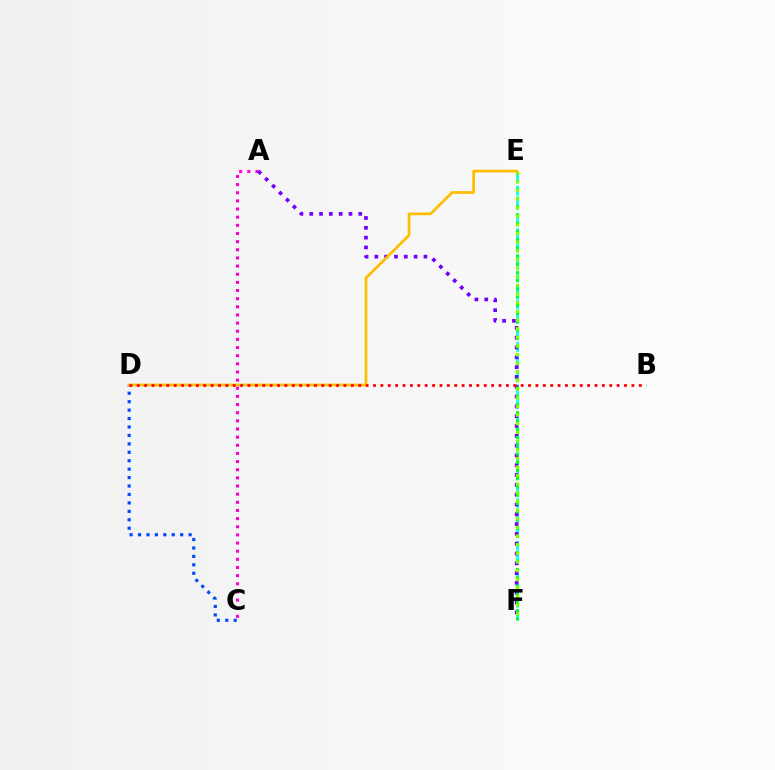{('A', 'C'): [{'color': '#ff00cf', 'line_style': 'dotted', 'thickness': 2.21}], ('E', 'F'): [{'color': '#00fff6', 'line_style': 'dashed', 'thickness': 1.93}, {'color': '#00ff39', 'line_style': 'dotted', 'thickness': 2.24}, {'color': '#84ff00', 'line_style': 'dotted', 'thickness': 2.35}], ('A', 'F'): [{'color': '#7200ff', 'line_style': 'dotted', 'thickness': 2.67}], ('C', 'D'): [{'color': '#004bff', 'line_style': 'dotted', 'thickness': 2.29}], ('D', 'E'): [{'color': '#ffbd00', 'line_style': 'solid', 'thickness': 1.96}], ('B', 'D'): [{'color': '#ff0000', 'line_style': 'dotted', 'thickness': 2.01}]}